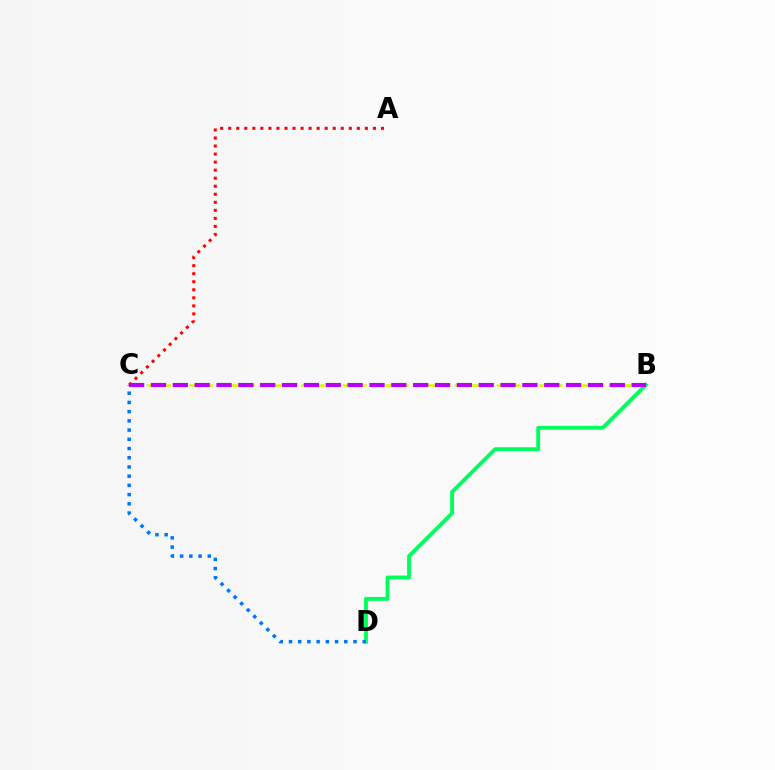{('B', 'C'): [{'color': '#d1ff00', 'line_style': 'dashed', 'thickness': 1.9}, {'color': '#b900ff', 'line_style': 'dashed', 'thickness': 2.97}], ('B', 'D'): [{'color': '#00ff5c', 'line_style': 'solid', 'thickness': 2.78}], ('A', 'C'): [{'color': '#ff0000', 'line_style': 'dotted', 'thickness': 2.18}], ('C', 'D'): [{'color': '#0074ff', 'line_style': 'dotted', 'thickness': 2.5}]}